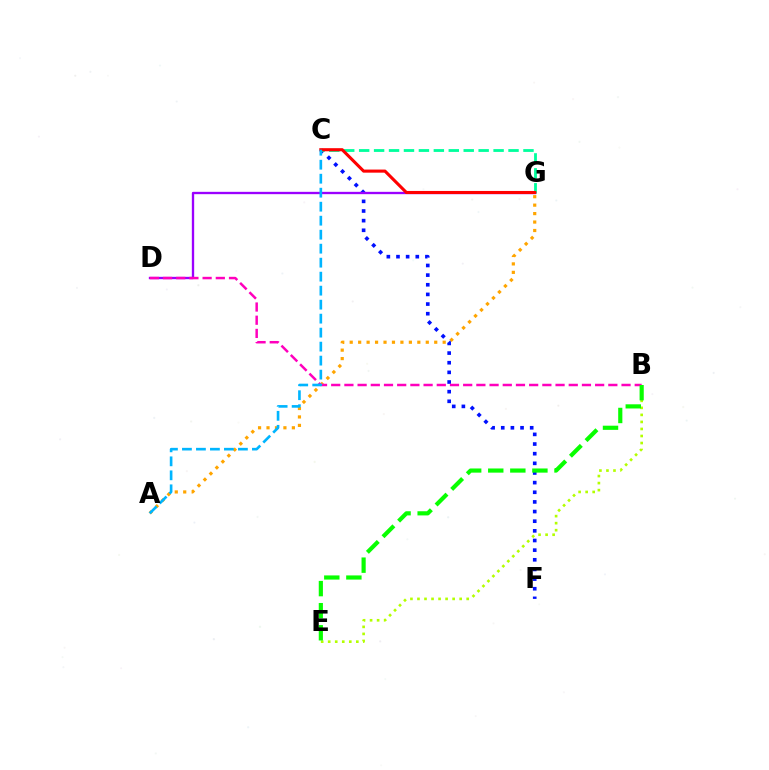{('A', 'G'): [{'color': '#ffa500', 'line_style': 'dotted', 'thickness': 2.3}], ('C', 'F'): [{'color': '#0010ff', 'line_style': 'dotted', 'thickness': 2.62}], ('C', 'G'): [{'color': '#00ff9d', 'line_style': 'dashed', 'thickness': 2.03}, {'color': '#ff0000', 'line_style': 'solid', 'thickness': 2.22}], ('D', 'G'): [{'color': '#9b00ff', 'line_style': 'solid', 'thickness': 1.68}], ('B', 'D'): [{'color': '#ff00bd', 'line_style': 'dashed', 'thickness': 1.79}], ('B', 'E'): [{'color': '#b3ff00', 'line_style': 'dotted', 'thickness': 1.91}, {'color': '#08ff00', 'line_style': 'dashed', 'thickness': 3.0}], ('A', 'C'): [{'color': '#00b5ff', 'line_style': 'dashed', 'thickness': 1.9}]}